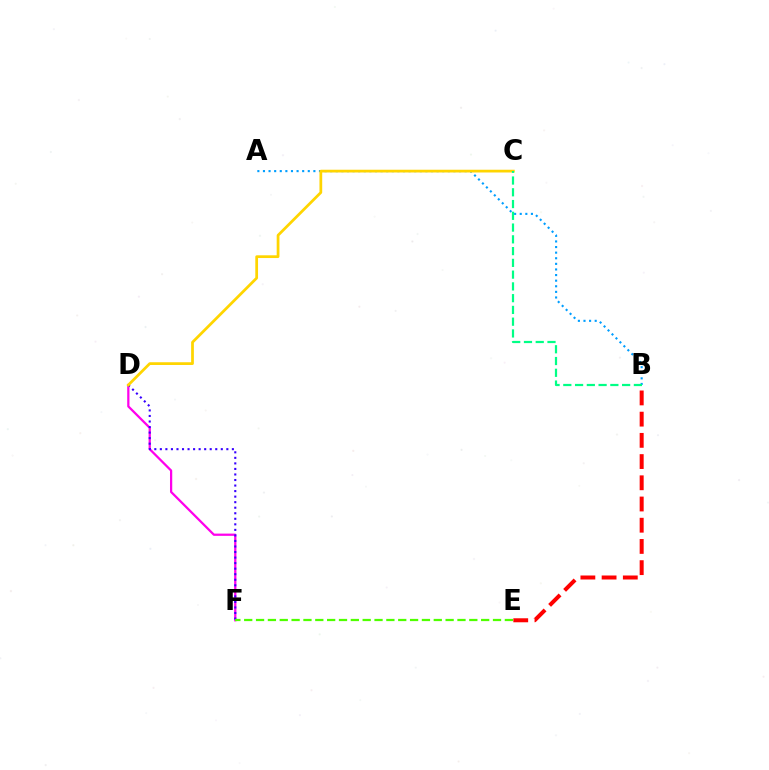{('A', 'B'): [{'color': '#009eff', 'line_style': 'dotted', 'thickness': 1.52}], ('D', 'F'): [{'color': '#ff00ed', 'line_style': 'solid', 'thickness': 1.62}, {'color': '#3700ff', 'line_style': 'dotted', 'thickness': 1.51}], ('E', 'F'): [{'color': '#4fff00', 'line_style': 'dashed', 'thickness': 1.61}], ('C', 'D'): [{'color': '#ffd500', 'line_style': 'solid', 'thickness': 1.98}], ('B', 'C'): [{'color': '#00ff86', 'line_style': 'dashed', 'thickness': 1.6}], ('B', 'E'): [{'color': '#ff0000', 'line_style': 'dashed', 'thickness': 2.88}]}